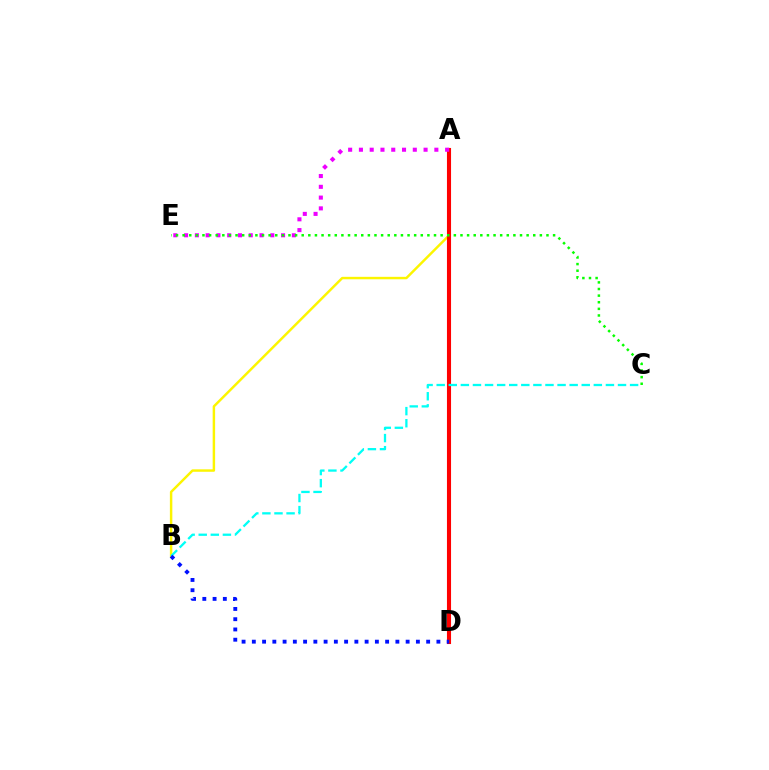{('A', 'B'): [{'color': '#fcf500', 'line_style': 'solid', 'thickness': 1.76}], ('A', 'D'): [{'color': '#ff0000', 'line_style': 'solid', 'thickness': 2.95}], ('B', 'C'): [{'color': '#00fff6', 'line_style': 'dashed', 'thickness': 1.64}], ('A', 'E'): [{'color': '#ee00ff', 'line_style': 'dotted', 'thickness': 2.93}], ('B', 'D'): [{'color': '#0010ff', 'line_style': 'dotted', 'thickness': 2.79}], ('C', 'E'): [{'color': '#08ff00', 'line_style': 'dotted', 'thickness': 1.8}]}